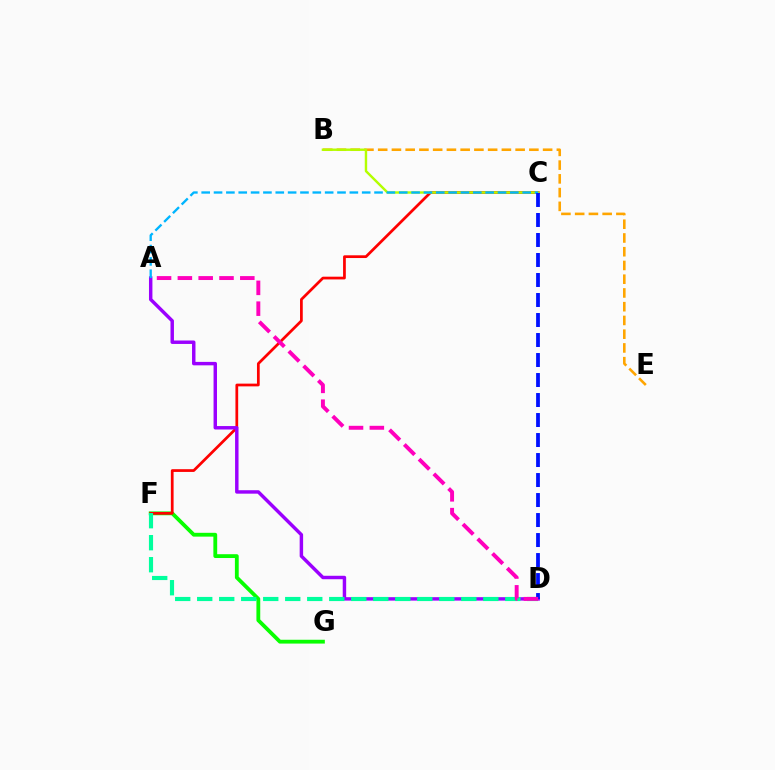{('F', 'G'): [{'color': '#08ff00', 'line_style': 'solid', 'thickness': 2.75}], ('C', 'F'): [{'color': '#ff0000', 'line_style': 'solid', 'thickness': 1.97}], ('A', 'D'): [{'color': '#9b00ff', 'line_style': 'solid', 'thickness': 2.48}, {'color': '#ff00bd', 'line_style': 'dashed', 'thickness': 2.83}], ('D', 'F'): [{'color': '#00ff9d', 'line_style': 'dashed', 'thickness': 2.99}], ('B', 'E'): [{'color': '#ffa500', 'line_style': 'dashed', 'thickness': 1.87}], ('B', 'C'): [{'color': '#b3ff00', 'line_style': 'solid', 'thickness': 1.74}], ('A', 'C'): [{'color': '#00b5ff', 'line_style': 'dashed', 'thickness': 1.68}], ('C', 'D'): [{'color': '#0010ff', 'line_style': 'dashed', 'thickness': 2.72}]}